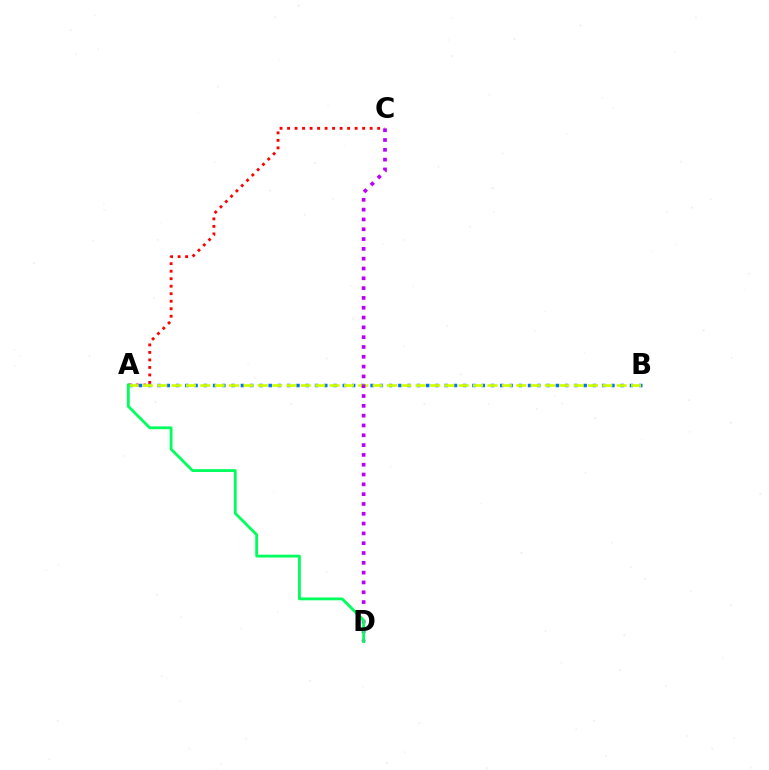{('A', 'C'): [{'color': '#ff0000', 'line_style': 'dotted', 'thickness': 2.04}], ('A', 'B'): [{'color': '#0074ff', 'line_style': 'dotted', 'thickness': 2.52}, {'color': '#d1ff00', 'line_style': 'dashed', 'thickness': 1.95}], ('C', 'D'): [{'color': '#b900ff', 'line_style': 'dotted', 'thickness': 2.67}], ('A', 'D'): [{'color': '#00ff5c', 'line_style': 'solid', 'thickness': 2.03}]}